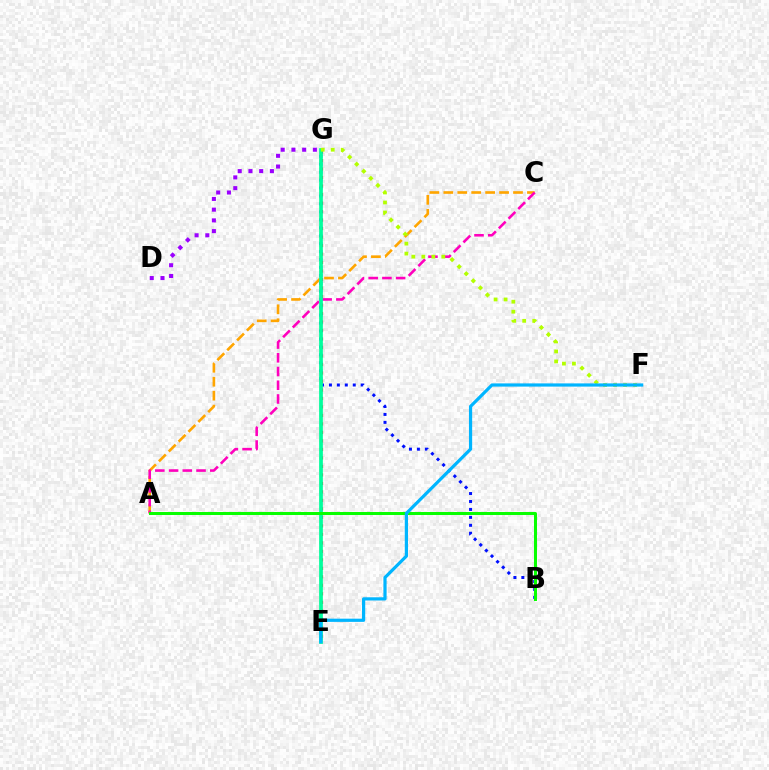{('A', 'C'): [{'color': '#ffa500', 'line_style': 'dashed', 'thickness': 1.89}, {'color': '#ff00bd', 'line_style': 'dashed', 'thickness': 1.86}], ('E', 'G'): [{'color': '#ff0000', 'line_style': 'dotted', 'thickness': 2.31}, {'color': '#00ff9d', 'line_style': 'solid', 'thickness': 2.68}], ('B', 'G'): [{'color': '#0010ff', 'line_style': 'dotted', 'thickness': 2.16}], ('D', 'G'): [{'color': '#9b00ff', 'line_style': 'dotted', 'thickness': 2.91}], ('F', 'G'): [{'color': '#b3ff00', 'line_style': 'dotted', 'thickness': 2.72}], ('A', 'B'): [{'color': '#08ff00', 'line_style': 'solid', 'thickness': 2.17}], ('E', 'F'): [{'color': '#00b5ff', 'line_style': 'solid', 'thickness': 2.31}]}